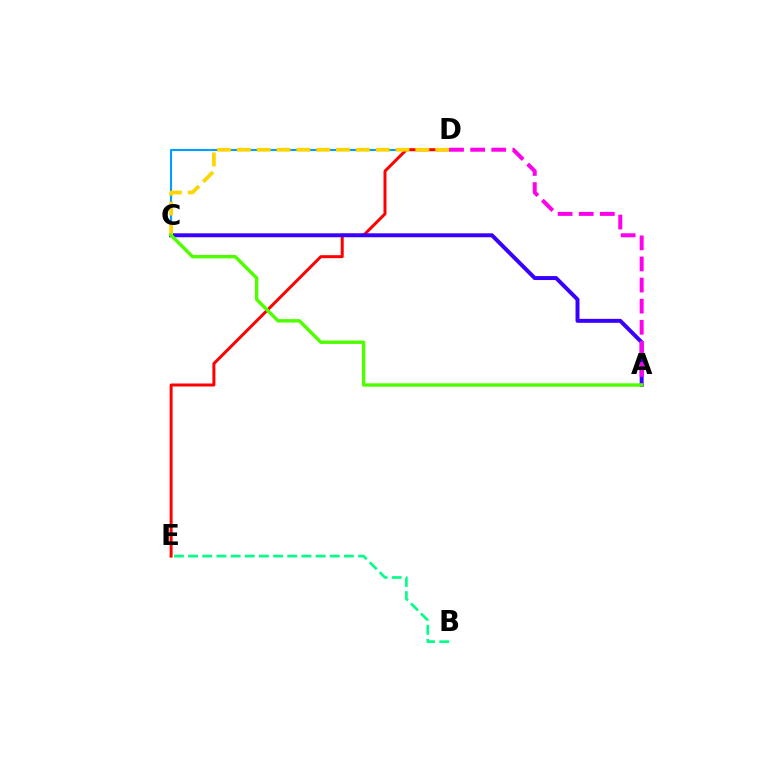{('B', 'E'): [{'color': '#00ff86', 'line_style': 'dashed', 'thickness': 1.92}], ('C', 'D'): [{'color': '#009eff', 'line_style': 'solid', 'thickness': 1.54}, {'color': '#ffd500', 'line_style': 'dashed', 'thickness': 2.69}], ('D', 'E'): [{'color': '#ff0000', 'line_style': 'solid', 'thickness': 2.15}], ('A', 'C'): [{'color': '#3700ff', 'line_style': 'solid', 'thickness': 2.85}, {'color': '#4fff00', 'line_style': 'solid', 'thickness': 2.46}], ('A', 'D'): [{'color': '#ff00ed', 'line_style': 'dashed', 'thickness': 2.87}]}